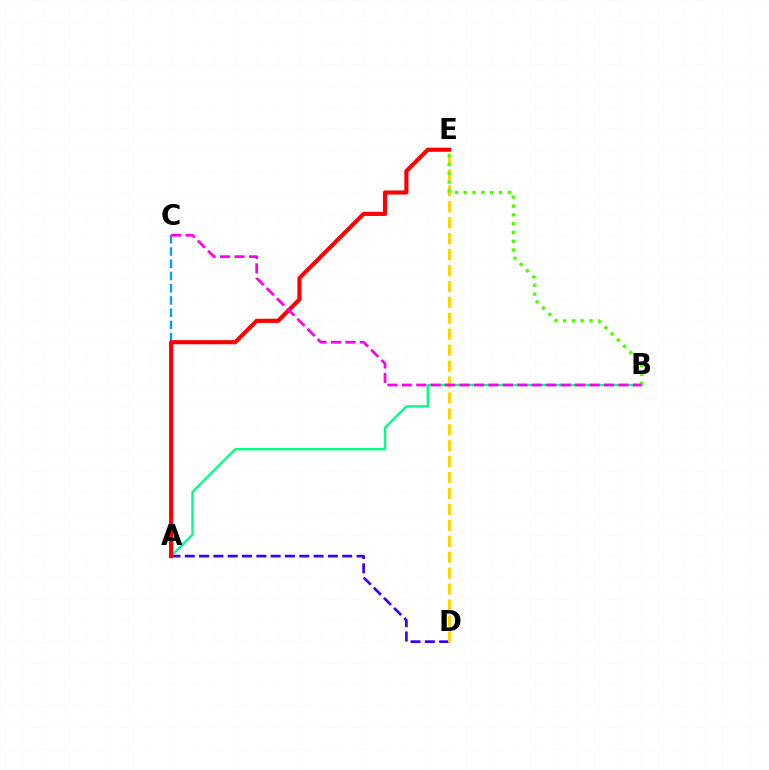{('A', 'C'): [{'color': '#009eff', 'line_style': 'dashed', 'thickness': 1.66}], ('A', 'D'): [{'color': '#3700ff', 'line_style': 'dashed', 'thickness': 1.94}], ('D', 'E'): [{'color': '#ffd500', 'line_style': 'dashed', 'thickness': 2.16}], ('A', 'B'): [{'color': '#00ff86', 'line_style': 'solid', 'thickness': 1.74}], ('A', 'E'): [{'color': '#ff0000', 'line_style': 'solid', 'thickness': 2.98}], ('B', 'E'): [{'color': '#4fff00', 'line_style': 'dotted', 'thickness': 2.39}], ('B', 'C'): [{'color': '#ff00ed', 'line_style': 'dashed', 'thickness': 1.96}]}